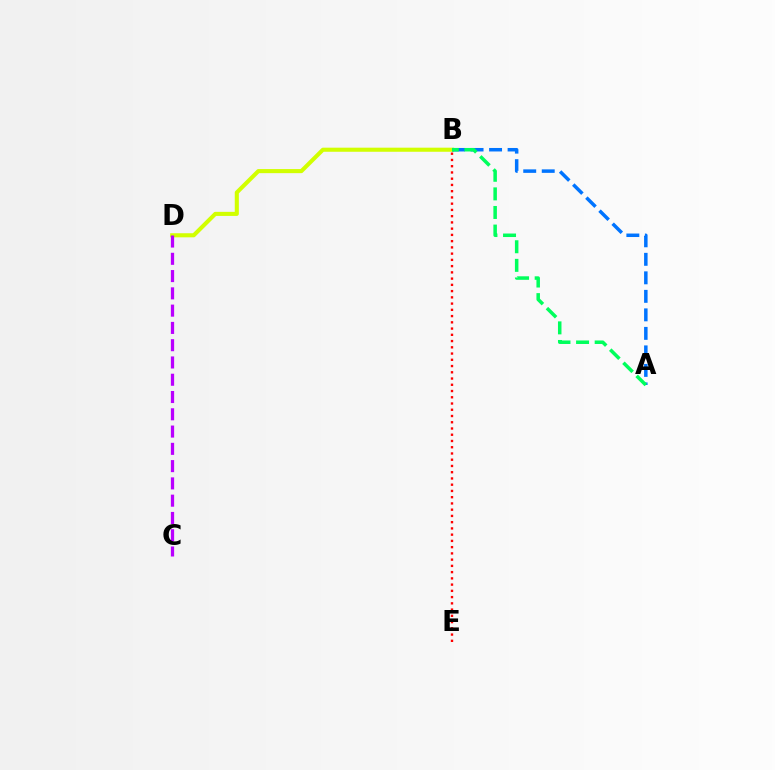{('B', 'D'): [{'color': '#d1ff00', 'line_style': 'solid', 'thickness': 2.94}], ('C', 'D'): [{'color': '#b900ff', 'line_style': 'dashed', 'thickness': 2.35}], ('A', 'B'): [{'color': '#0074ff', 'line_style': 'dashed', 'thickness': 2.51}, {'color': '#00ff5c', 'line_style': 'dashed', 'thickness': 2.53}], ('B', 'E'): [{'color': '#ff0000', 'line_style': 'dotted', 'thickness': 1.7}]}